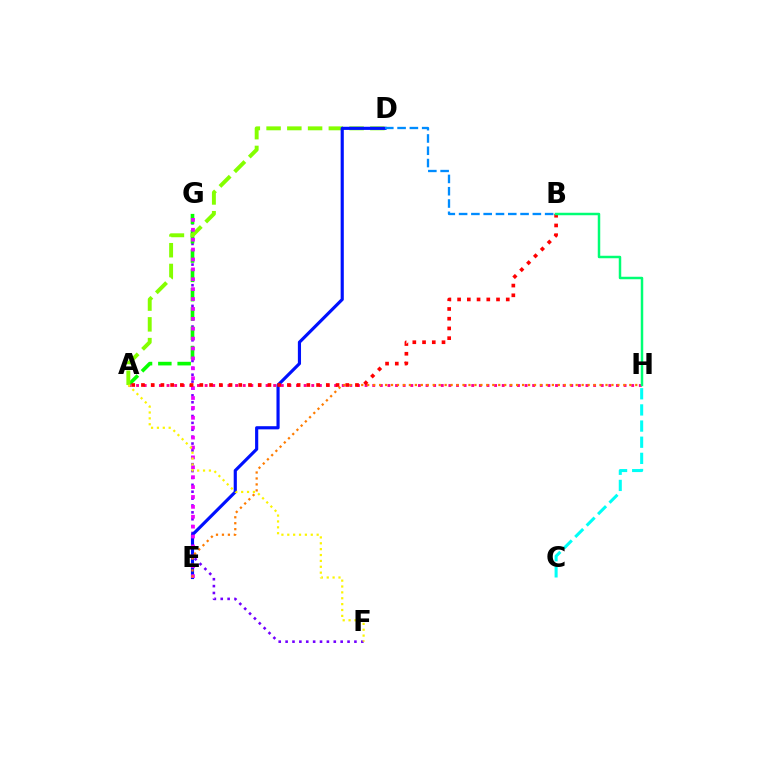{('F', 'G'): [{'color': '#7200ff', 'line_style': 'dotted', 'thickness': 1.87}], ('A', 'G'): [{'color': '#08ff00', 'line_style': 'dashed', 'thickness': 2.62}], ('C', 'H'): [{'color': '#00fff6', 'line_style': 'dashed', 'thickness': 2.19}], ('A', 'H'): [{'color': '#ff0094', 'line_style': 'dotted', 'thickness': 2.07}], ('A', 'D'): [{'color': '#84ff00', 'line_style': 'dashed', 'thickness': 2.82}], ('D', 'E'): [{'color': '#0010ff', 'line_style': 'solid', 'thickness': 2.27}], ('E', 'G'): [{'color': '#ee00ff', 'line_style': 'dotted', 'thickness': 2.69}], ('E', 'H'): [{'color': '#ff7c00', 'line_style': 'dotted', 'thickness': 1.62}], ('A', 'F'): [{'color': '#fcf500', 'line_style': 'dotted', 'thickness': 1.6}], ('B', 'D'): [{'color': '#008cff', 'line_style': 'dashed', 'thickness': 1.67}], ('A', 'B'): [{'color': '#ff0000', 'line_style': 'dotted', 'thickness': 2.64}], ('B', 'H'): [{'color': '#00ff74', 'line_style': 'solid', 'thickness': 1.79}]}